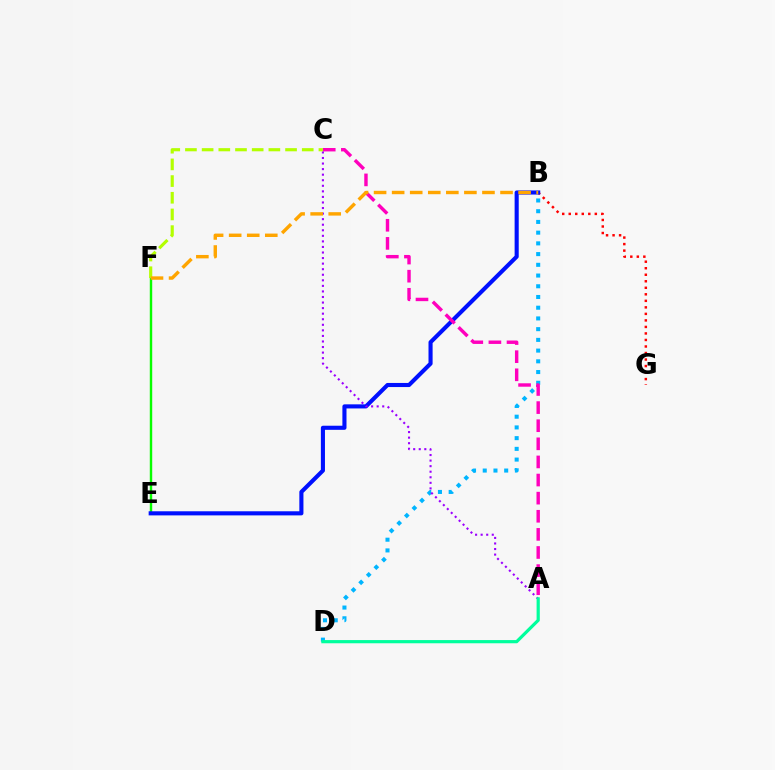{('B', 'G'): [{'color': '#ff0000', 'line_style': 'dotted', 'thickness': 1.77}], ('E', 'F'): [{'color': '#08ff00', 'line_style': 'solid', 'thickness': 1.75}], ('B', 'E'): [{'color': '#0010ff', 'line_style': 'solid', 'thickness': 2.95}], ('B', 'D'): [{'color': '#00b5ff', 'line_style': 'dotted', 'thickness': 2.91}], ('A', 'C'): [{'color': '#9b00ff', 'line_style': 'dotted', 'thickness': 1.51}, {'color': '#ff00bd', 'line_style': 'dashed', 'thickness': 2.46}], ('C', 'F'): [{'color': '#b3ff00', 'line_style': 'dashed', 'thickness': 2.27}], ('B', 'F'): [{'color': '#ffa500', 'line_style': 'dashed', 'thickness': 2.45}], ('A', 'D'): [{'color': '#00ff9d', 'line_style': 'solid', 'thickness': 2.3}]}